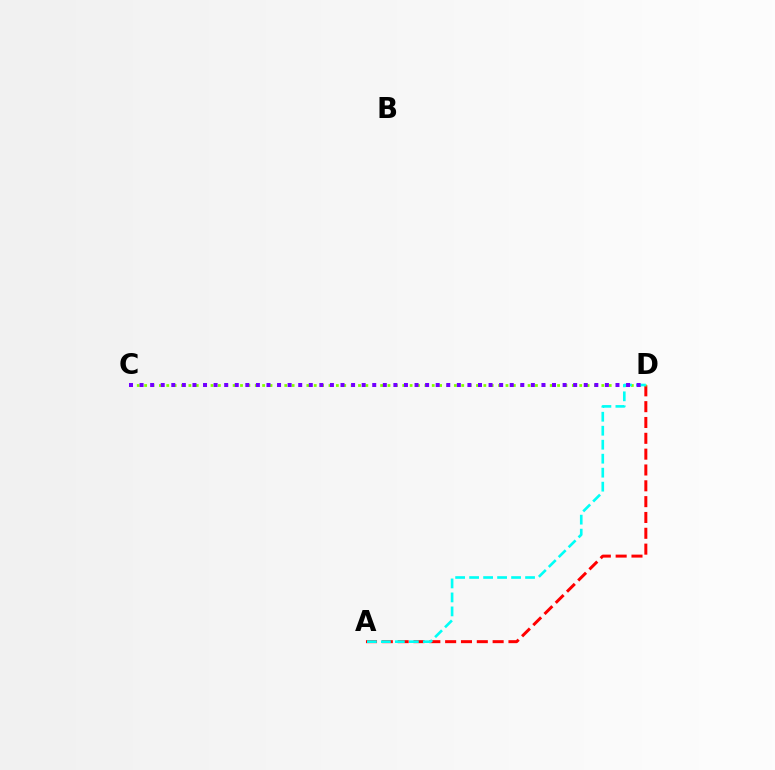{('A', 'D'): [{'color': '#ff0000', 'line_style': 'dashed', 'thickness': 2.15}, {'color': '#00fff6', 'line_style': 'dashed', 'thickness': 1.9}], ('C', 'D'): [{'color': '#84ff00', 'line_style': 'dotted', 'thickness': 2.0}, {'color': '#7200ff', 'line_style': 'dotted', 'thickness': 2.87}]}